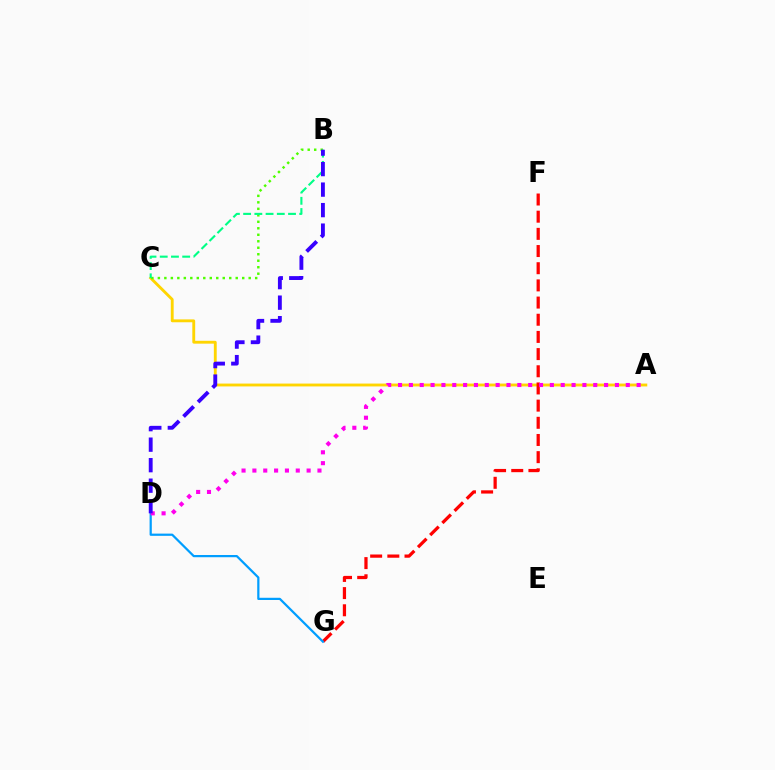{('A', 'C'): [{'color': '#ffd500', 'line_style': 'solid', 'thickness': 2.06}], ('B', 'C'): [{'color': '#4fff00', 'line_style': 'dotted', 'thickness': 1.76}, {'color': '#00ff86', 'line_style': 'dashed', 'thickness': 1.52}], ('F', 'G'): [{'color': '#ff0000', 'line_style': 'dashed', 'thickness': 2.33}], ('D', 'G'): [{'color': '#009eff', 'line_style': 'solid', 'thickness': 1.6}], ('A', 'D'): [{'color': '#ff00ed', 'line_style': 'dotted', 'thickness': 2.95}], ('B', 'D'): [{'color': '#3700ff', 'line_style': 'dashed', 'thickness': 2.79}]}